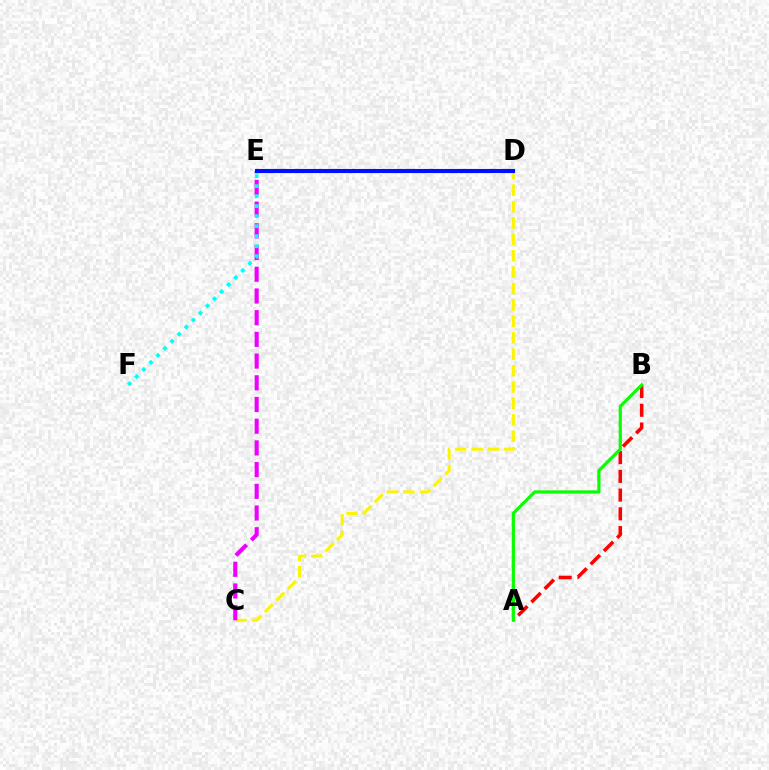{('C', 'D'): [{'color': '#fcf500', 'line_style': 'dashed', 'thickness': 2.23}], ('A', 'B'): [{'color': '#ff0000', 'line_style': 'dashed', 'thickness': 2.55}, {'color': '#08ff00', 'line_style': 'solid', 'thickness': 2.3}], ('C', 'E'): [{'color': '#ee00ff', 'line_style': 'dashed', 'thickness': 2.95}], ('D', 'E'): [{'color': '#0010ff', 'line_style': 'solid', 'thickness': 2.96}], ('E', 'F'): [{'color': '#00fff6', 'line_style': 'dotted', 'thickness': 2.72}]}